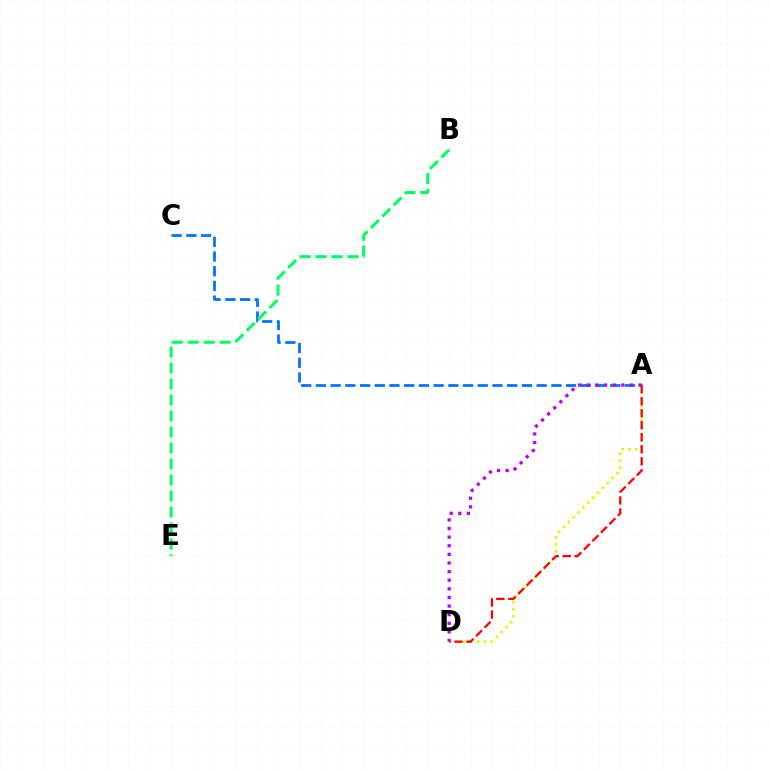{('A', 'C'): [{'color': '#0074ff', 'line_style': 'dashed', 'thickness': 2.0}], ('A', 'D'): [{'color': '#d1ff00', 'line_style': 'dotted', 'thickness': 1.87}, {'color': '#ff0000', 'line_style': 'dashed', 'thickness': 1.63}, {'color': '#b900ff', 'line_style': 'dotted', 'thickness': 2.34}], ('B', 'E'): [{'color': '#00ff5c', 'line_style': 'dashed', 'thickness': 2.17}]}